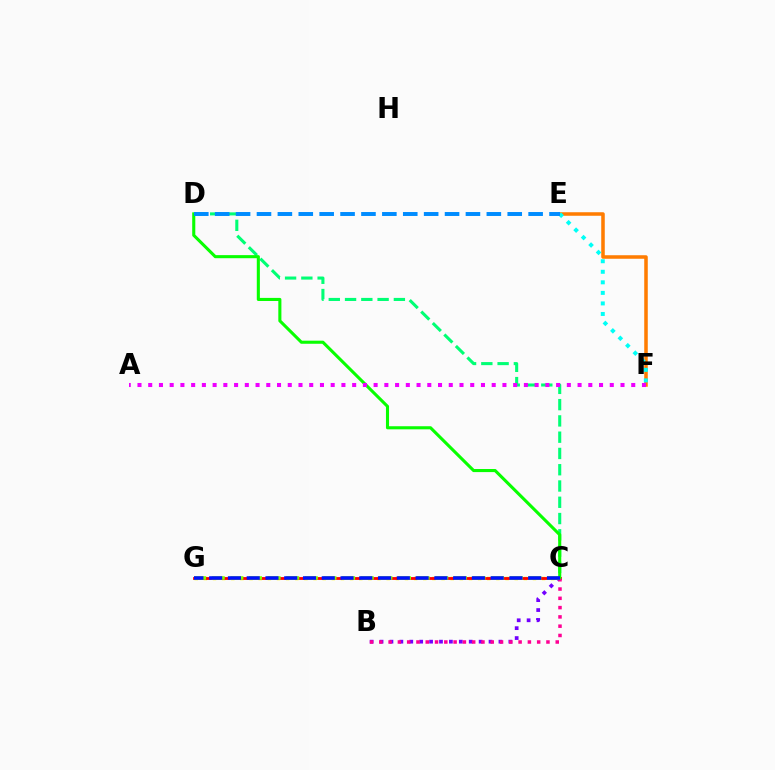{('C', 'D'): [{'color': '#00ff74', 'line_style': 'dashed', 'thickness': 2.21}, {'color': '#08ff00', 'line_style': 'solid', 'thickness': 2.22}], ('E', 'F'): [{'color': '#ff7c00', 'line_style': 'solid', 'thickness': 2.54}, {'color': '#00fff6', 'line_style': 'dotted', 'thickness': 2.87}], ('C', 'G'): [{'color': '#fcf500', 'line_style': 'dotted', 'thickness': 2.48}, {'color': '#ff0000', 'line_style': 'solid', 'thickness': 2.02}, {'color': '#84ff00', 'line_style': 'dashed', 'thickness': 2.53}, {'color': '#0010ff', 'line_style': 'dashed', 'thickness': 2.55}], ('B', 'C'): [{'color': '#7200ff', 'line_style': 'dotted', 'thickness': 2.69}, {'color': '#ff0094', 'line_style': 'dotted', 'thickness': 2.52}], ('A', 'F'): [{'color': '#ee00ff', 'line_style': 'dotted', 'thickness': 2.92}], ('D', 'E'): [{'color': '#008cff', 'line_style': 'dashed', 'thickness': 2.84}]}